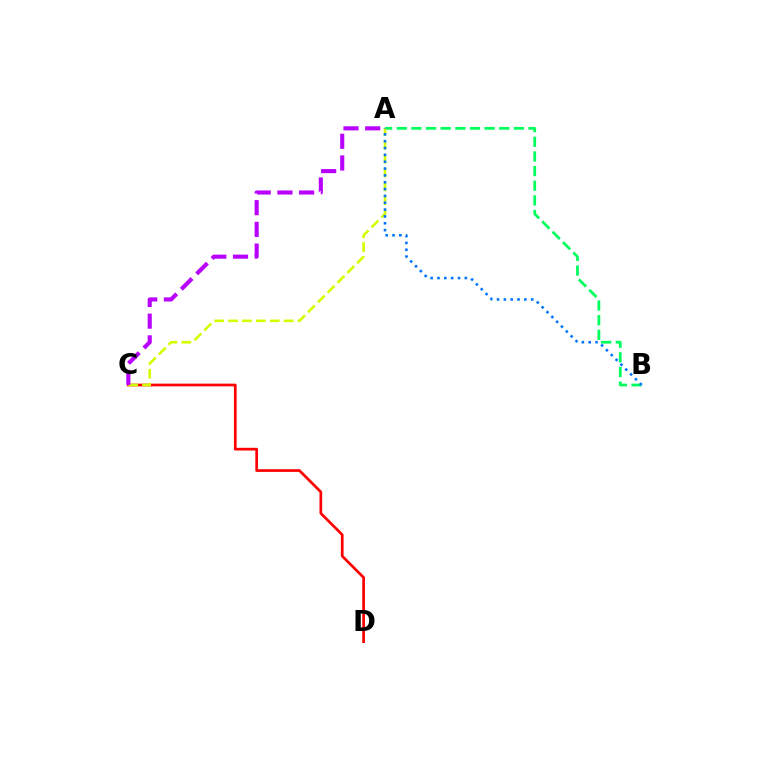{('C', 'D'): [{'color': '#ff0000', 'line_style': 'solid', 'thickness': 1.95}], ('A', 'B'): [{'color': '#00ff5c', 'line_style': 'dashed', 'thickness': 1.99}, {'color': '#0074ff', 'line_style': 'dotted', 'thickness': 1.86}], ('A', 'C'): [{'color': '#d1ff00', 'line_style': 'dashed', 'thickness': 1.89}, {'color': '#b900ff', 'line_style': 'dashed', 'thickness': 2.95}]}